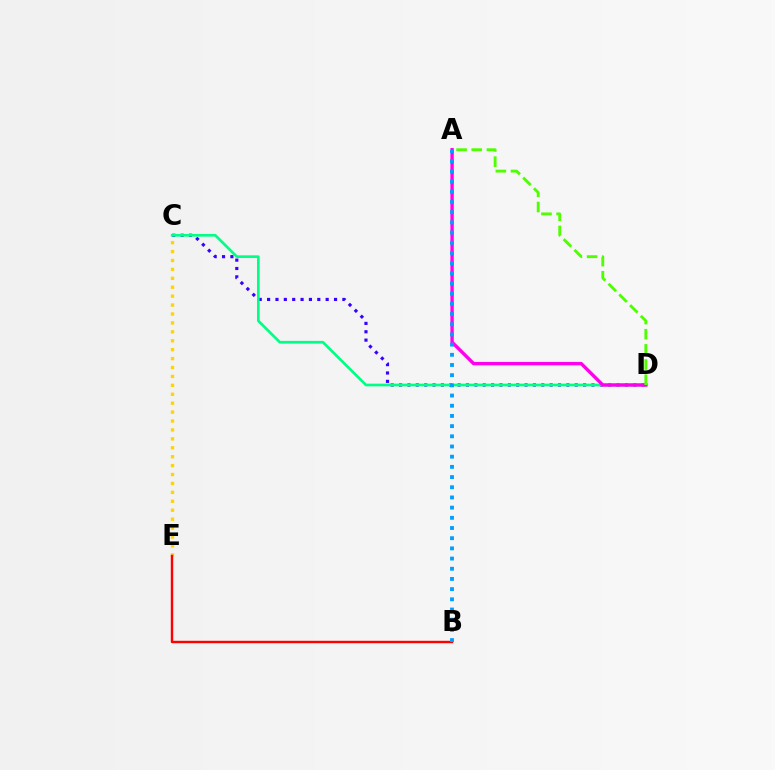{('C', 'D'): [{'color': '#3700ff', 'line_style': 'dotted', 'thickness': 2.27}, {'color': '#00ff86', 'line_style': 'solid', 'thickness': 1.94}], ('C', 'E'): [{'color': '#ffd500', 'line_style': 'dotted', 'thickness': 2.42}], ('A', 'D'): [{'color': '#ff00ed', 'line_style': 'solid', 'thickness': 2.43}, {'color': '#4fff00', 'line_style': 'dashed', 'thickness': 2.06}], ('B', 'E'): [{'color': '#ff0000', 'line_style': 'solid', 'thickness': 1.74}], ('A', 'B'): [{'color': '#009eff', 'line_style': 'dotted', 'thickness': 2.77}]}